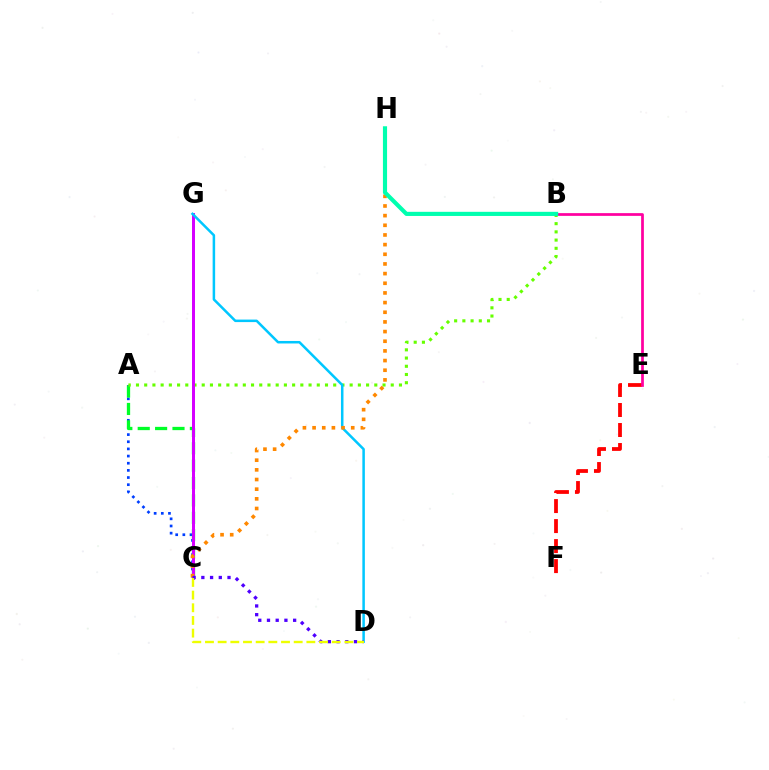{('A', 'C'): [{'color': '#003fff', 'line_style': 'dotted', 'thickness': 1.94}, {'color': '#00ff27', 'line_style': 'dashed', 'thickness': 2.36}], ('A', 'B'): [{'color': '#66ff00', 'line_style': 'dotted', 'thickness': 2.23}], ('C', 'G'): [{'color': '#d600ff', 'line_style': 'solid', 'thickness': 2.15}], ('D', 'G'): [{'color': '#00c7ff', 'line_style': 'solid', 'thickness': 1.81}], ('C', 'H'): [{'color': '#ff8800', 'line_style': 'dotted', 'thickness': 2.63}], ('E', 'F'): [{'color': '#ff0000', 'line_style': 'dashed', 'thickness': 2.72}], ('B', 'E'): [{'color': '#ff00a0', 'line_style': 'solid', 'thickness': 1.97}], ('B', 'H'): [{'color': '#00ffaf', 'line_style': 'solid', 'thickness': 2.98}], ('C', 'D'): [{'color': '#4f00ff', 'line_style': 'dotted', 'thickness': 2.37}, {'color': '#eeff00', 'line_style': 'dashed', 'thickness': 1.72}]}